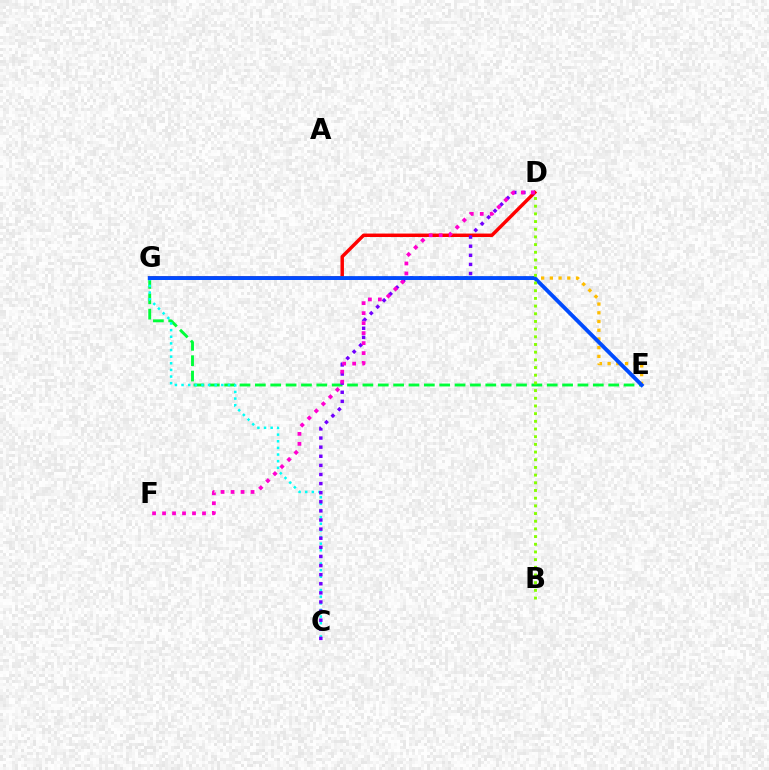{('E', 'G'): [{'color': '#00ff39', 'line_style': 'dashed', 'thickness': 2.09}, {'color': '#ffbd00', 'line_style': 'dotted', 'thickness': 2.37}, {'color': '#004bff', 'line_style': 'solid', 'thickness': 2.79}], ('D', 'G'): [{'color': '#ff0000', 'line_style': 'solid', 'thickness': 2.48}], ('C', 'G'): [{'color': '#00fff6', 'line_style': 'dotted', 'thickness': 1.8}], ('C', 'D'): [{'color': '#7200ff', 'line_style': 'dotted', 'thickness': 2.47}], ('D', 'F'): [{'color': '#ff00cf', 'line_style': 'dotted', 'thickness': 2.71}], ('B', 'D'): [{'color': '#84ff00', 'line_style': 'dotted', 'thickness': 2.09}]}